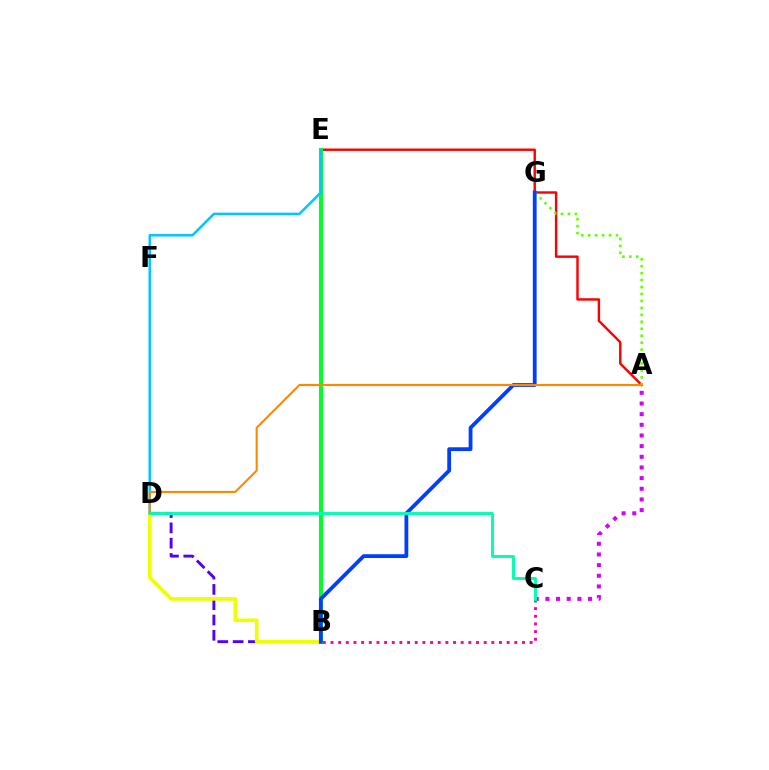{('B', 'D'): [{'color': '#4f00ff', 'line_style': 'dashed', 'thickness': 2.08}, {'color': '#eeff00', 'line_style': 'solid', 'thickness': 2.6}], ('B', 'C'): [{'color': '#ff00a0', 'line_style': 'dotted', 'thickness': 2.08}], ('A', 'E'): [{'color': '#ff0000', 'line_style': 'solid', 'thickness': 1.75}], ('A', 'G'): [{'color': '#66ff00', 'line_style': 'dotted', 'thickness': 1.89}], ('A', 'C'): [{'color': '#d600ff', 'line_style': 'dotted', 'thickness': 2.9}], ('B', 'E'): [{'color': '#00ff27', 'line_style': 'solid', 'thickness': 2.91}], ('B', 'G'): [{'color': '#003fff', 'line_style': 'solid', 'thickness': 2.73}], ('D', 'E'): [{'color': '#00c7ff', 'line_style': 'solid', 'thickness': 1.8}], ('A', 'D'): [{'color': '#ff8800', 'line_style': 'solid', 'thickness': 1.51}], ('C', 'D'): [{'color': '#00ffaf', 'line_style': 'solid', 'thickness': 2.1}]}